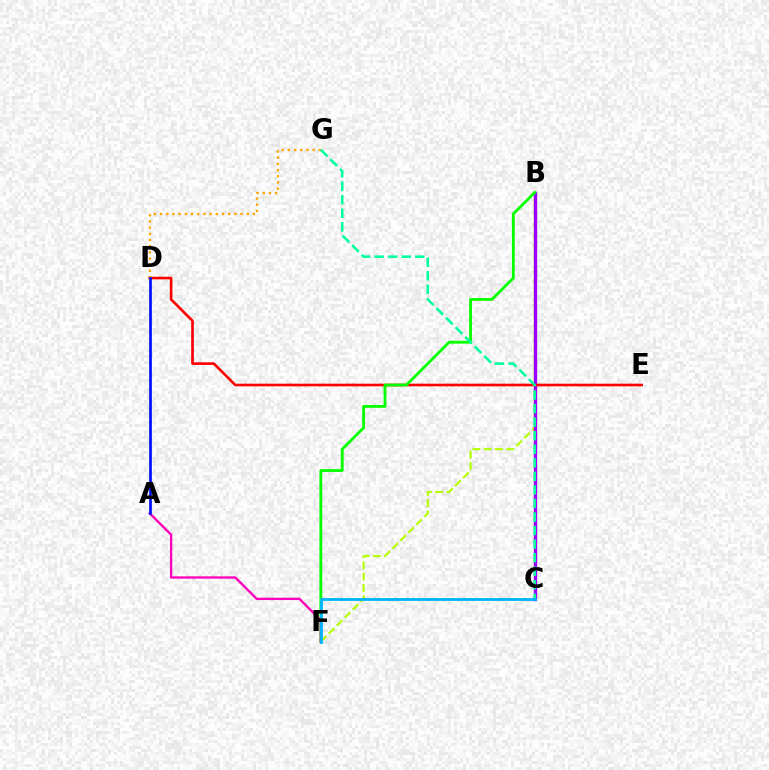{('B', 'F'): [{'color': '#b3ff00', 'line_style': 'dashed', 'thickness': 1.53}, {'color': '#08ff00', 'line_style': 'solid', 'thickness': 2.04}], ('B', 'C'): [{'color': '#9b00ff', 'line_style': 'solid', 'thickness': 2.41}], ('D', 'E'): [{'color': '#ff0000', 'line_style': 'solid', 'thickness': 1.9}], ('A', 'F'): [{'color': '#ff00bd', 'line_style': 'solid', 'thickness': 1.68}], ('D', 'G'): [{'color': '#ffa500', 'line_style': 'dotted', 'thickness': 1.68}], ('C', 'G'): [{'color': '#00ff9d', 'line_style': 'dashed', 'thickness': 1.84}], ('C', 'F'): [{'color': '#00b5ff', 'line_style': 'solid', 'thickness': 2.03}], ('A', 'D'): [{'color': '#0010ff', 'line_style': 'solid', 'thickness': 1.95}]}